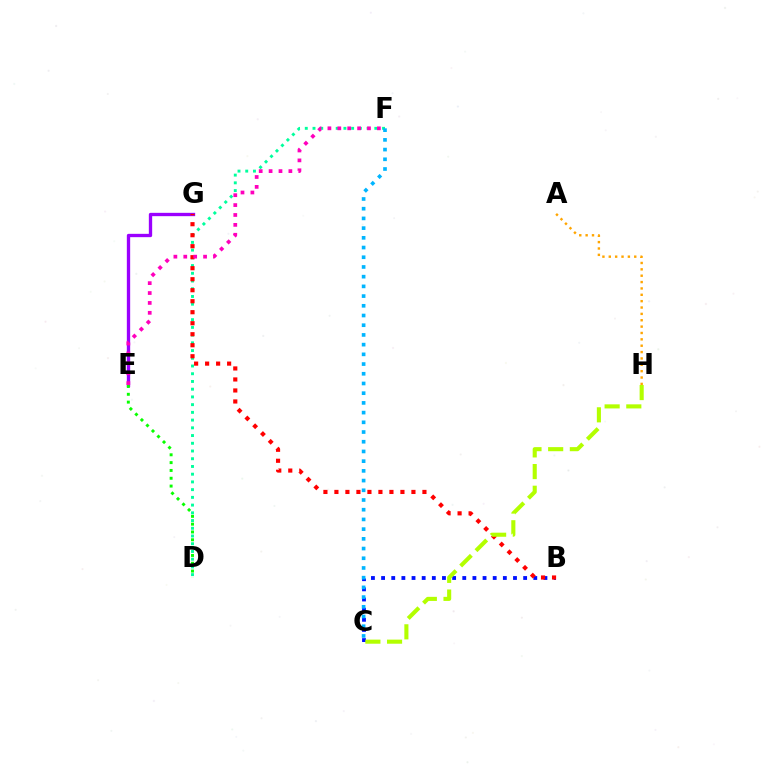{('B', 'C'): [{'color': '#0010ff', 'line_style': 'dotted', 'thickness': 2.76}], ('E', 'G'): [{'color': '#9b00ff', 'line_style': 'solid', 'thickness': 2.4}], ('D', 'F'): [{'color': '#00ff9d', 'line_style': 'dotted', 'thickness': 2.1}], ('D', 'E'): [{'color': '#08ff00', 'line_style': 'dotted', 'thickness': 2.13}], ('B', 'G'): [{'color': '#ff0000', 'line_style': 'dotted', 'thickness': 2.99}], ('C', 'H'): [{'color': '#b3ff00', 'line_style': 'dashed', 'thickness': 2.94}], ('A', 'H'): [{'color': '#ffa500', 'line_style': 'dotted', 'thickness': 1.73}], ('E', 'F'): [{'color': '#ff00bd', 'line_style': 'dotted', 'thickness': 2.69}], ('C', 'F'): [{'color': '#00b5ff', 'line_style': 'dotted', 'thickness': 2.64}]}